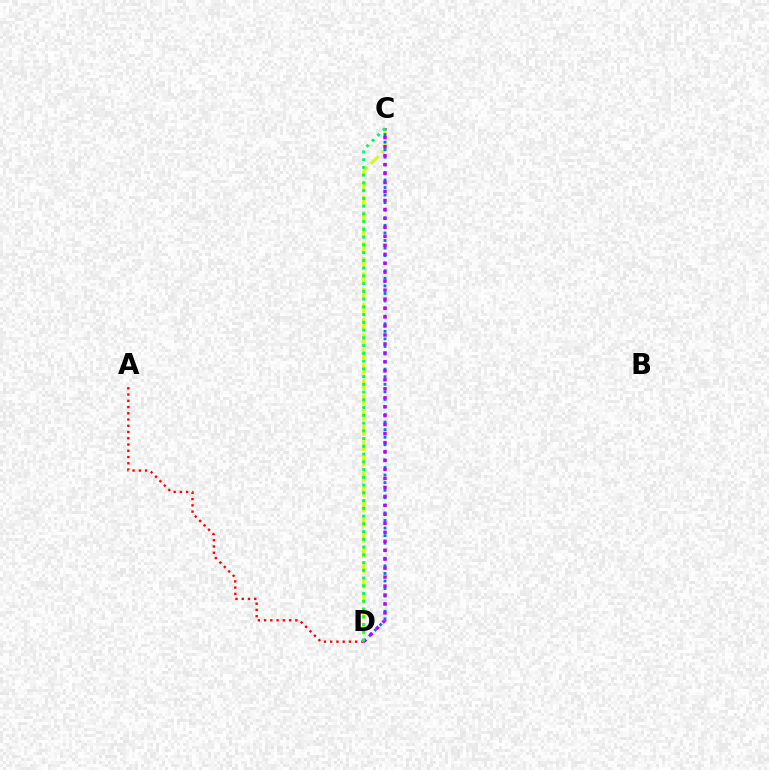{('A', 'D'): [{'color': '#ff0000', 'line_style': 'dotted', 'thickness': 1.7}], ('C', 'D'): [{'color': '#d1ff00', 'line_style': 'dashed', 'thickness': 2.08}, {'color': '#0074ff', 'line_style': 'dotted', 'thickness': 2.06}, {'color': '#b900ff', 'line_style': 'dotted', 'thickness': 2.44}, {'color': '#00ff5c', 'line_style': 'dotted', 'thickness': 2.11}]}